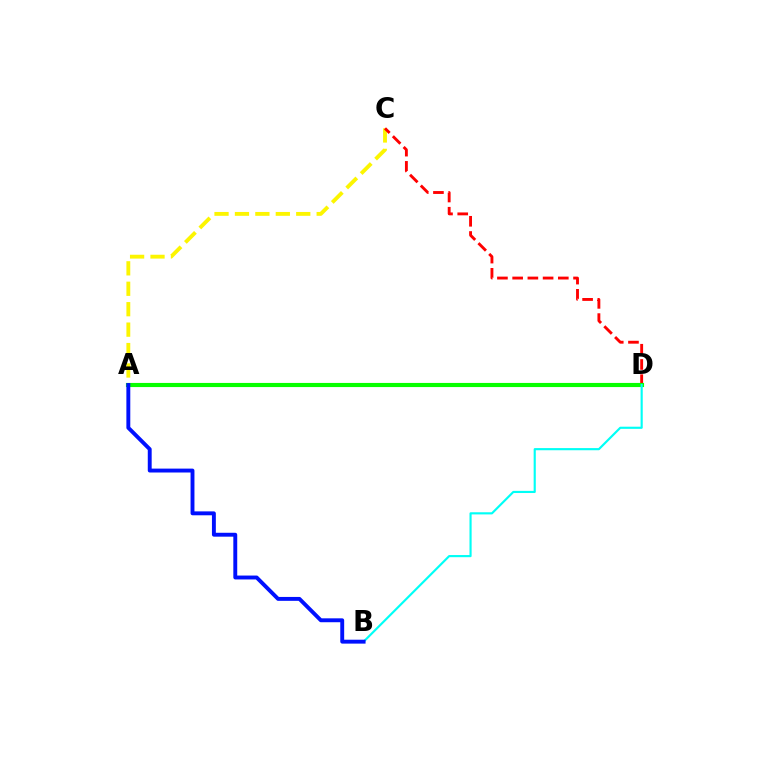{('A', 'C'): [{'color': '#fcf500', 'line_style': 'dashed', 'thickness': 2.78}], ('C', 'D'): [{'color': '#ff0000', 'line_style': 'dashed', 'thickness': 2.07}], ('A', 'D'): [{'color': '#ee00ff', 'line_style': 'solid', 'thickness': 1.85}, {'color': '#08ff00', 'line_style': 'solid', 'thickness': 2.98}], ('B', 'D'): [{'color': '#00fff6', 'line_style': 'solid', 'thickness': 1.55}], ('A', 'B'): [{'color': '#0010ff', 'line_style': 'solid', 'thickness': 2.81}]}